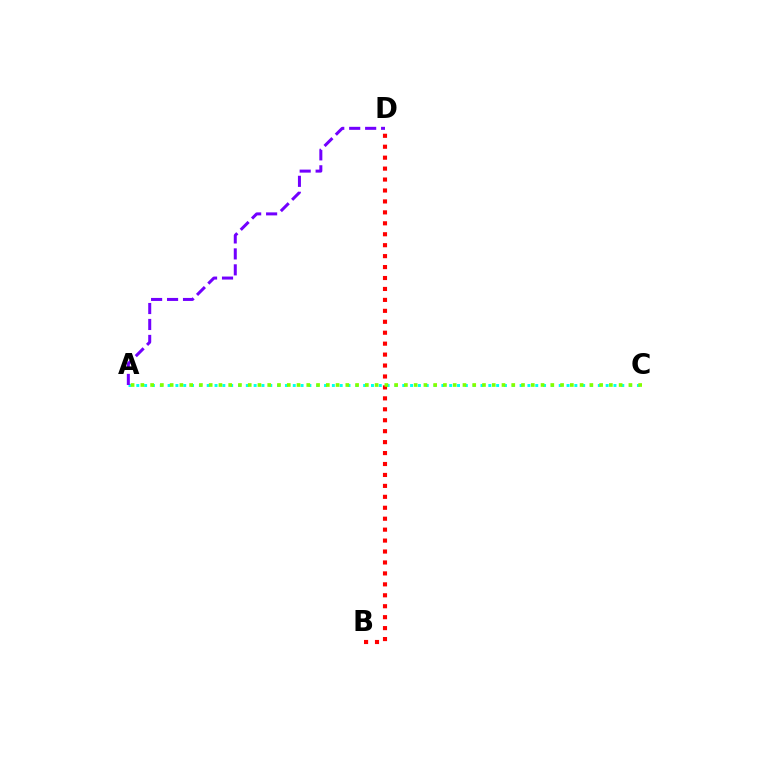{('A', 'C'): [{'color': '#00fff6', 'line_style': 'dotted', 'thickness': 2.13}, {'color': '#84ff00', 'line_style': 'dotted', 'thickness': 2.65}], ('A', 'D'): [{'color': '#7200ff', 'line_style': 'dashed', 'thickness': 2.17}], ('B', 'D'): [{'color': '#ff0000', 'line_style': 'dotted', 'thickness': 2.97}]}